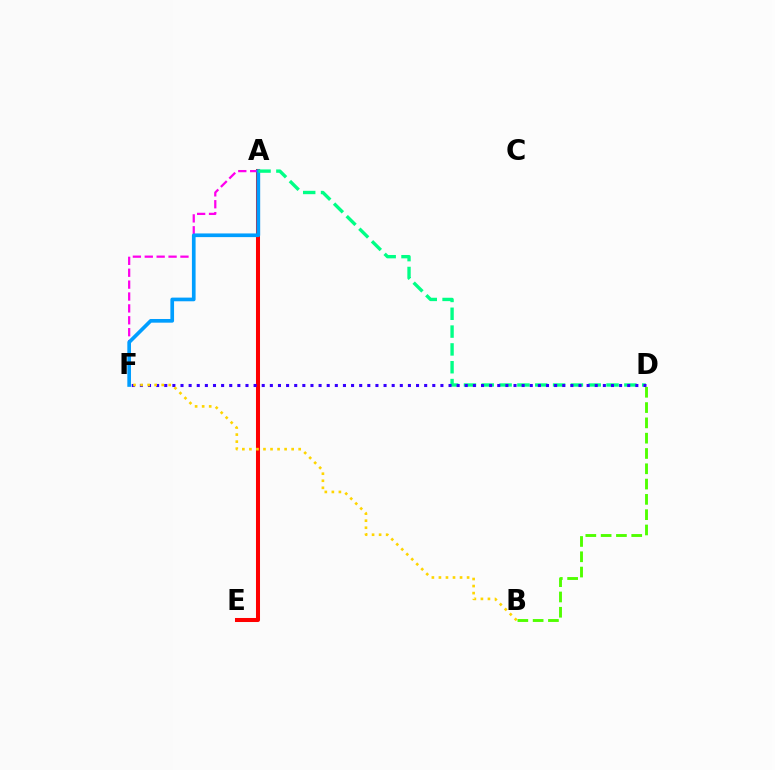{('A', 'E'): [{'color': '#ff0000', 'line_style': 'solid', 'thickness': 2.91}], ('A', 'F'): [{'color': '#ff00ed', 'line_style': 'dashed', 'thickness': 1.62}, {'color': '#009eff', 'line_style': 'solid', 'thickness': 2.64}], ('A', 'D'): [{'color': '#00ff86', 'line_style': 'dashed', 'thickness': 2.42}], ('D', 'F'): [{'color': '#3700ff', 'line_style': 'dotted', 'thickness': 2.21}], ('B', 'D'): [{'color': '#4fff00', 'line_style': 'dashed', 'thickness': 2.08}], ('B', 'F'): [{'color': '#ffd500', 'line_style': 'dotted', 'thickness': 1.91}]}